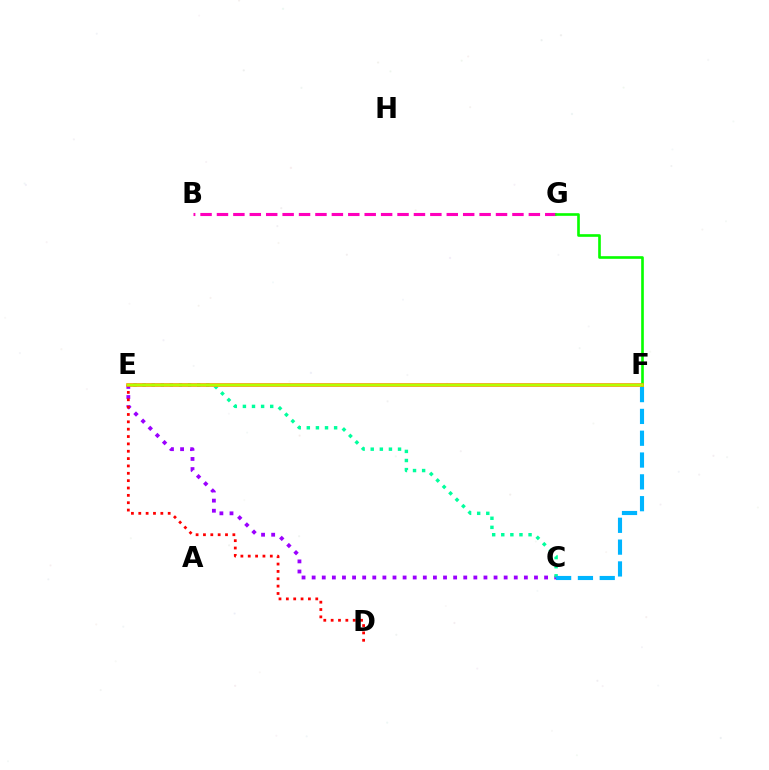{('B', 'G'): [{'color': '#ff00bd', 'line_style': 'dashed', 'thickness': 2.23}], ('C', 'E'): [{'color': '#9b00ff', 'line_style': 'dotted', 'thickness': 2.75}, {'color': '#00ff9d', 'line_style': 'dotted', 'thickness': 2.47}], ('E', 'F'): [{'color': '#0010ff', 'line_style': 'solid', 'thickness': 1.72}, {'color': '#ffa500', 'line_style': 'solid', 'thickness': 2.59}, {'color': '#b3ff00', 'line_style': 'solid', 'thickness': 1.66}], ('C', 'F'): [{'color': '#00b5ff', 'line_style': 'dashed', 'thickness': 2.96}], ('F', 'G'): [{'color': '#08ff00', 'line_style': 'solid', 'thickness': 1.91}], ('D', 'E'): [{'color': '#ff0000', 'line_style': 'dotted', 'thickness': 2.0}]}